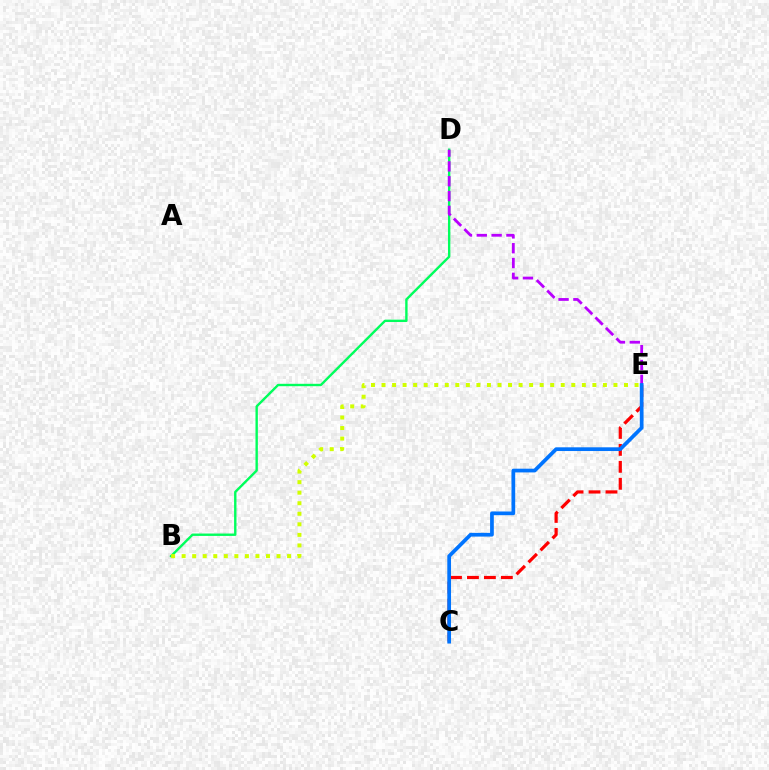{('B', 'D'): [{'color': '#00ff5c', 'line_style': 'solid', 'thickness': 1.72}], ('C', 'E'): [{'color': '#ff0000', 'line_style': 'dashed', 'thickness': 2.3}, {'color': '#0074ff', 'line_style': 'solid', 'thickness': 2.68}], ('D', 'E'): [{'color': '#b900ff', 'line_style': 'dashed', 'thickness': 2.01}], ('B', 'E'): [{'color': '#d1ff00', 'line_style': 'dotted', 'thickness': 2.86}]}